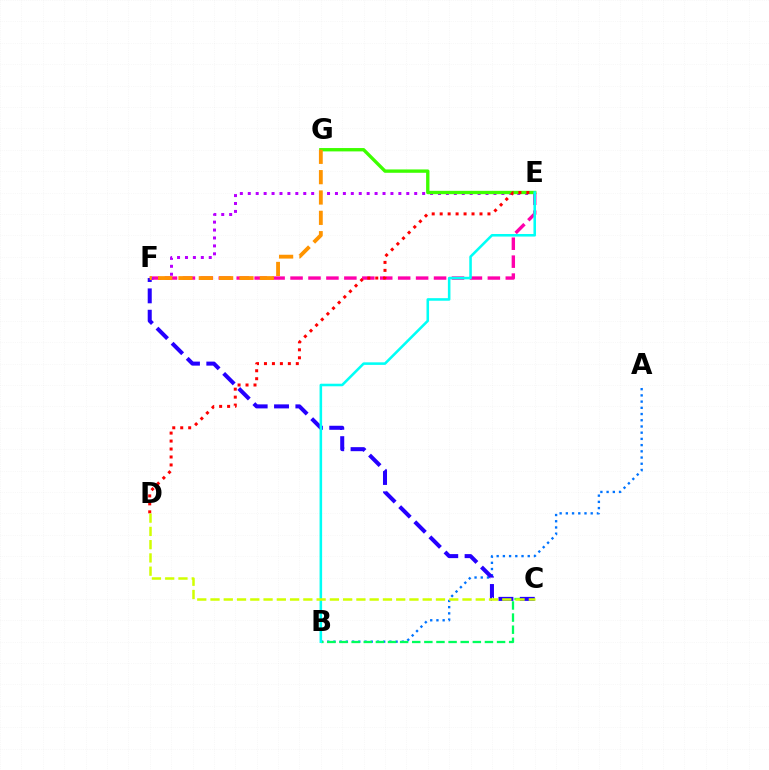{('A', 'B'): [{'color': '#0074ff', 'line_style': 'dotted', 'thickness': 1.69}], ('E', 'F'): [{'color': '#ff00ac', 'line_style': 'dashed', 'thickness': 2.44}, {'color': '#b900ff', 'line_style': 'dotted', 'thickness': 2.15}], ('B', 'C'): [{'color': '#00ff5c', 'line_style': 'dashed', 'thickness': 1.65}], ('E', 'G'): [{'color': '#3dff00', 'line_style': 'solid', 'thickness': 2.41}], ('C', 'F'): [{'color': '#2500ff', 'line_style': 'dashed', 'thickness': 2.9}], ('D', 'E'): [{'color': '#ff0000', 'line_style': 'dotted', 'thickness': 2.16}], ('B', 'E'): [{'color': '#00fff6', 'line_style': 'solid', 'thickness': 1.84}], ('C', 'D'): [{'color': '#d1ff00', 'line_style': 'dashed', 'thickness': 1.8}], ('F', 'G'): [{'color': '#ff9400', 'line_style': 'dashed', 'thickness': 2.76}]}